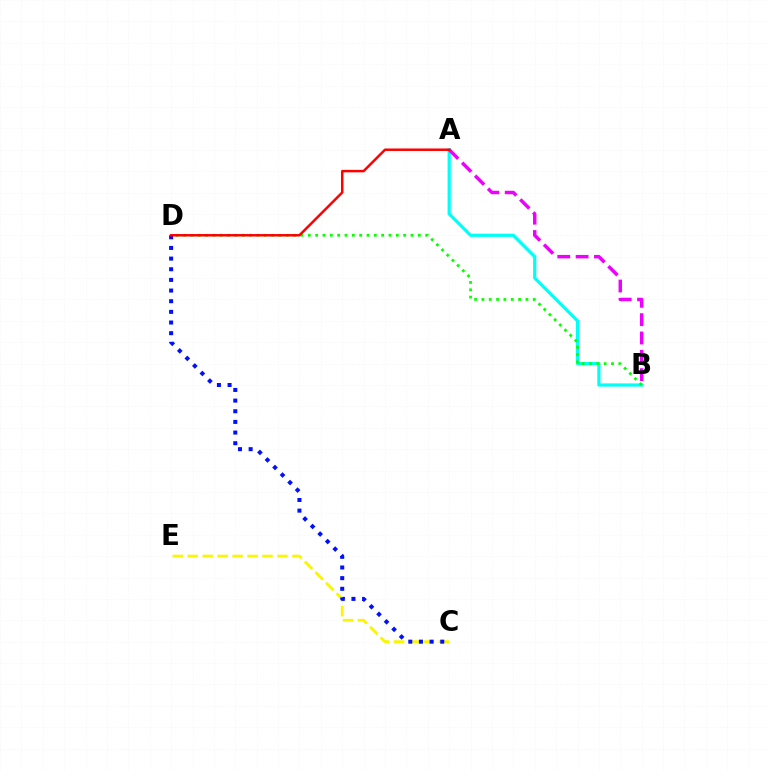{('A', 'B'): [{'color': '#00fff6', 'line_style': 'solid', 'thickness': 2.3}, {'color': '#ee00ff', 'line_style': 'dashed', 'thickness': 2.49}], ('C', 'E'): [{'color': '#fcf500', 'line_style': 'dashed', 'thickness': 2.03}], ('B', 'D'): [{'color': '#08ff00', 'line_style': 'dotted', 'thickness': 1.99}], ('C', 'D'): [{'color': '#0010ff', 'line_style': 'dotted', 'thickness': 2.89}], ('A', 'D'): [{'color': '#ff0000', 'line_style': 'solid', 'thickness': 1.79}]}